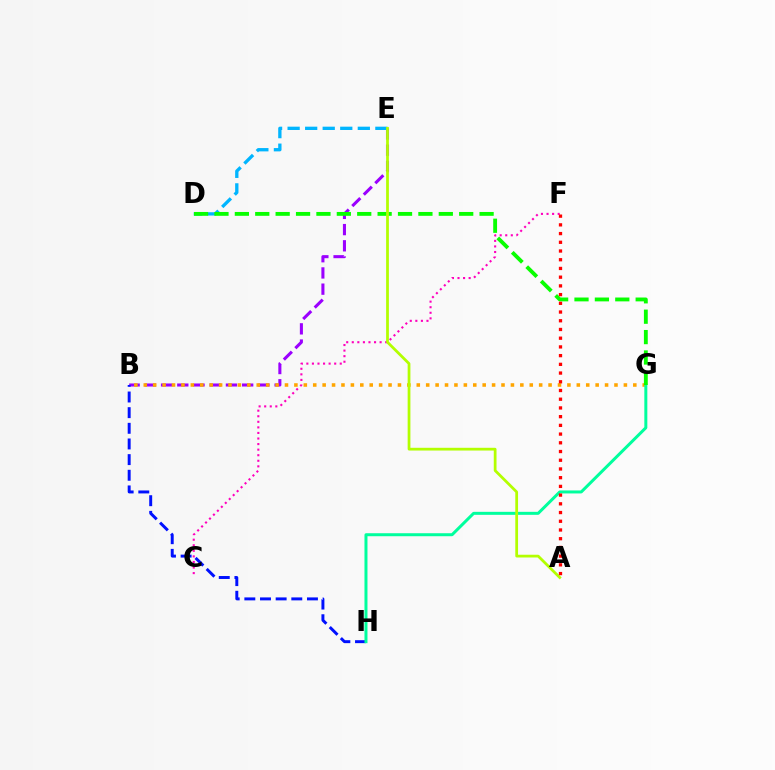{('C', 'F'): [{'color': '#ff00bd', 'line_style': 'dotted', 'thickness': 1.51}], ('B', 'E'): [{'color': '#9b00ff', 'line_style': 'dashed', 'thickness': 2.2}], ('B', 'G'): [{'color': '#ffa500', 'line_style': 'dotted', 'thickness': 2.56}], ('B', 'H'): [{'color': '#0010ff', 'line_style': 'dashed', 'thickness': 2.13}], ('D', 'E'): [{'color': '#00b5ff', 'line_style': 'dashed', 'thickness': 2.38}], ('G', 'H'): [{'color': '#00ff9d', 'line_style': 'solid', 'thickness': 2.16}], ('D', 'G'): [{'color': '#08ff00', 'line_style': 'dashed', 'thickness': 2.77}], ('A', 'E'): [{'color': '#b3ff00', 'line_style': 'solid', 'thickness': 1.98}], ('A', 'F'): [{'color': '#ff0000', 'line_style': 'dotted', 'thickness': 2.37}]}